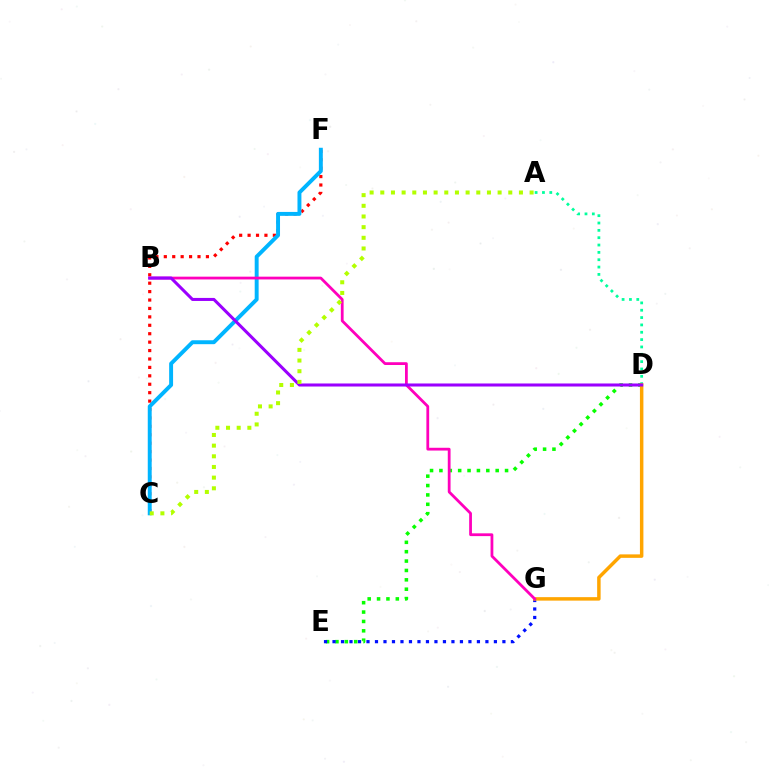{('A', 'D'): [{'color': '#00ff9d', 'line_style': 'dotted', 'thickness': 1.99}], ('C', 'F'): [{'color': '#ff0000', 'line_style': 'dotted', 'thickness': 2.29}, {'color': '#00b5ff', 'line_style': 'solid', 'thickness': 2.83}], ('D', 'E'): [{'color': '#08ff00', 'line_style': 'dotted', 'thickness': 2.55}], ('E', 'G'): [{'color': '#0010ff', 'line_style': 'dotted', 'thickness': 2.31}], ('D', 'G'): [{'color': '#ffa500', 'line_style': 'solid', 'thickness': 2.5}], ('B', 'G'): [{'color': '#ff00bd', 'line_style': 'solid', 'thickness': 2.0}], ('B', 'D'): [{'color': '#9b00ff', 'line_style': 'solid', 'thickness': 2.19}], ('A', 'C'): [{'color': '#b3ff00', 'line_style': 'dotted', 'thickness': 2.9}]}